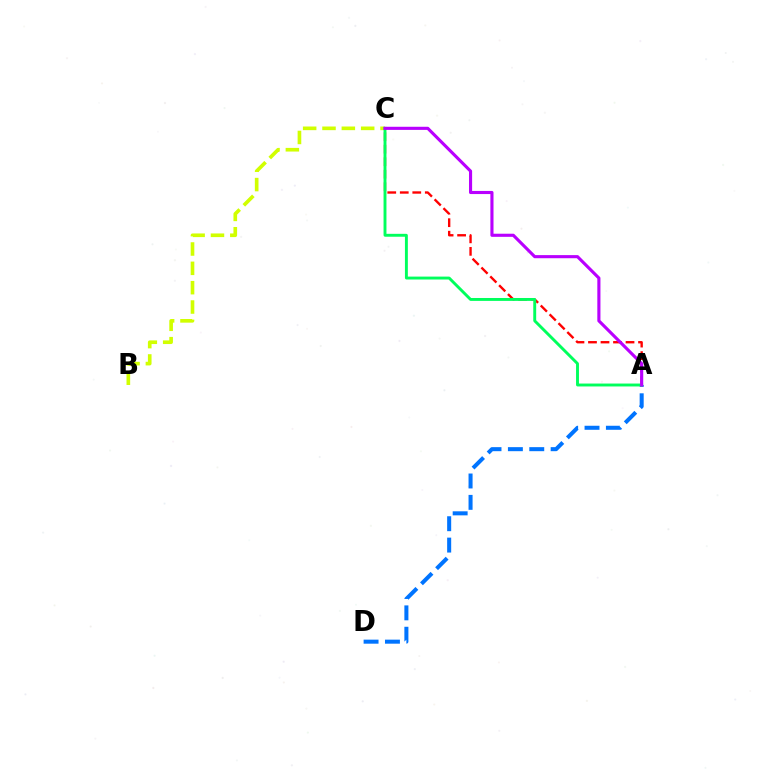{('A', 'D'): [{'color': '#0074ff', 'line_style': 'dashed', 'thickness': 2.9}], ('A', 'C'): [{'color': '#ff0000', 'line_style': 'dashed', 'thickness': 1.7}, {'color': '#00ff5c', 'line_style': 'solid', 'thickness': 2.09}, {'color': '#b900ff', 'line_style': 'solid', 'thickness': 2.24}], ('B', 'C'): [{'color': '#d1ff00', 'line_style': 'dashed', 'thickness': 2.63}]}